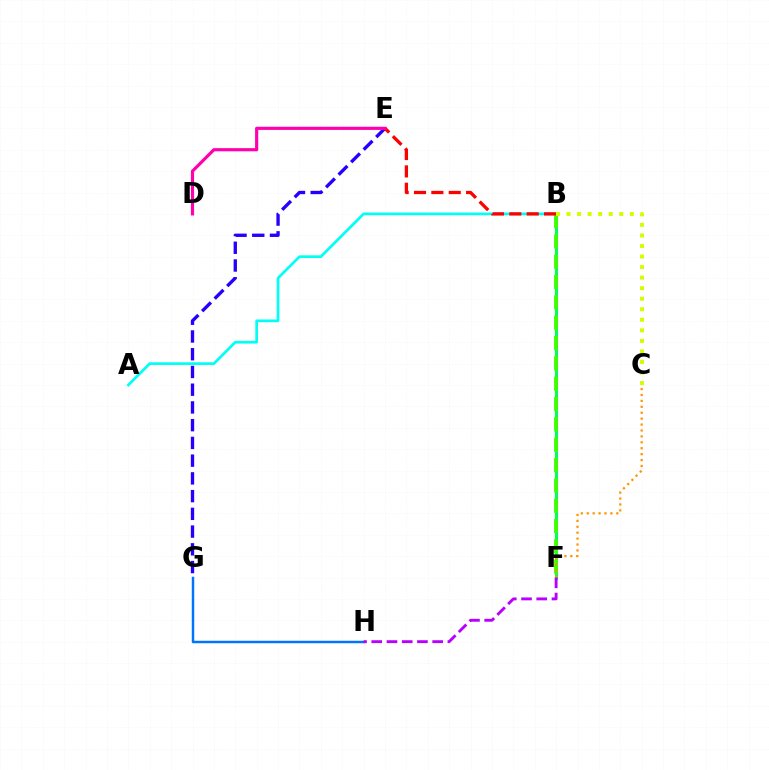{('B', 'F'): [{'color': '#00ff5c', 'line_style': 'solid', 'thickness': 2.22}, {'color': '#3dff00', 'line_style': 'dashed', 'thickness': 2.76}], ('A', 'B'): [{'color': '#00fff6', 'line_style': 'solid', 'thickness': 1.94}], ('C', 'F'): [{'color': '#ff9400', 'line_style': 'dotted', 'thickness': 1.61}], ('E', 'G'): [{'color': '#2500ff', 'line_style': 'dashed', 'thickness': 2.41}], ('G', 'H'): [{'color': '#0074ff', 'line_style': 'solid', 'thickness': 1.78}], ('F', 'H'): [{'color': '#b900ff', 'line_style': 'dashed', 'thickness': 2.07}], ('B', 'E'): [{'color': '#ff0000', 'line_style': 'dashed', 'thickness': 2.36}], ('D', 'E'): [{'color': '#ff00ac', 'line_style': 'solid', 'thickness': 2.28}], ('B', 'C'): [{'color': '#d1ff00', 'line_style': 'dotted', 'thickness': 2.86}]}